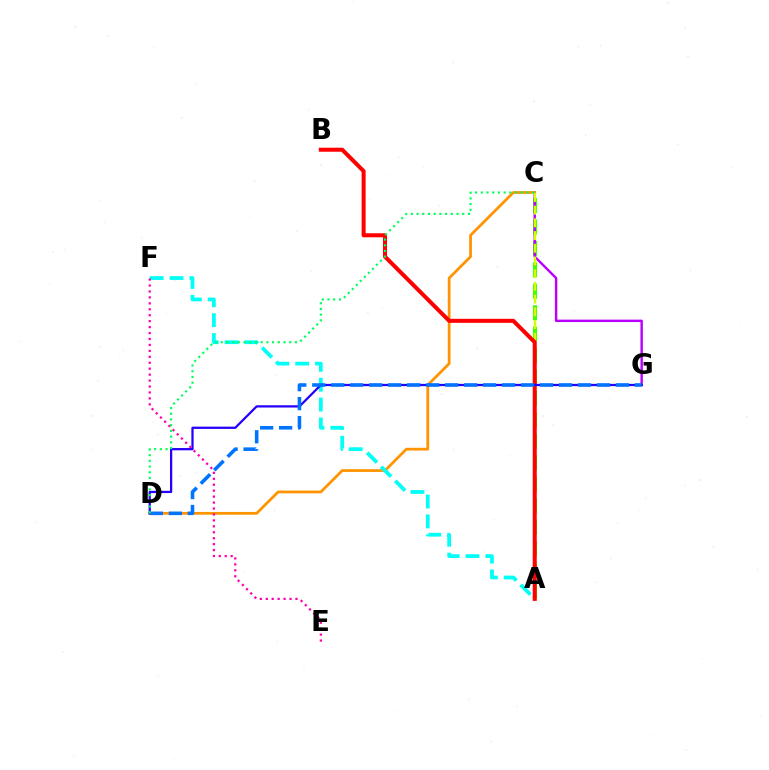{('A', 'C'): [{'color': '#3dff00', 'line_style': 'dashed', 'thickness': 2.91}, {'color': '#d1ff00', 'line_style': 'dashed', 'thickness': 1.73}], ('C', 'G'): [{'color': '#b900ff', 'line_style': 'solid', 'thickness': 1.74}], ('C', 'D'): [{'color': '#ff9400', 'line_style': 'solid', 'thickness': 1.99}, {'color': '#00ff5c', 'line_style': 'dotted', 'thickness': 1.55}], ('A', 'F'): [{'color': '#00fff6', 'line_style': 'dashed', 'thickness': 2.7}], ('A', 'B'): [{'color': '#ff0000', 'line_style': 'solid', 'thickness': 2.9}], ('D', 'G'): [{'color': '#2500ff', 'line_style': 'solid', 'thickness': 1.63}, {'color': '#0074ff', 'line_style': 'dashed', 'thickness': 2.58}], ('E', 'F'): [{'color': '#ff00ac', 'line_style': 'dotted', 'thickness': 1.61}]}